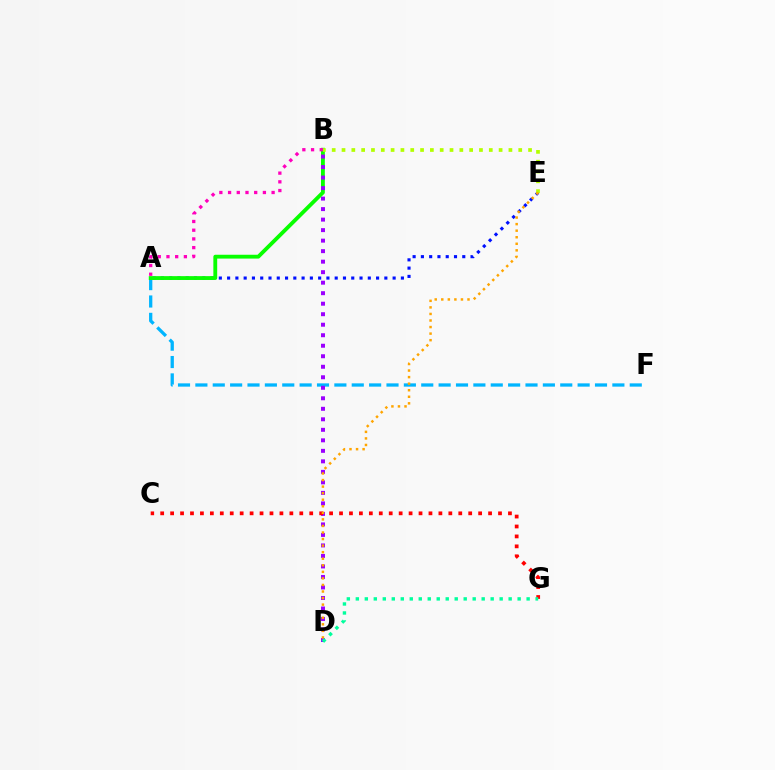{('A', 'F'): [{'color': '#00b5ff', 'line_style': 'dashed', 'thickness': 2.36}], ('A', 'E'): [{'color': '#0010ff', 'line_style': 'dotted', 'thickness': 2.25}], ('A', 'B'): [{'color': '#08ff00', 'line_style': 'solid', 'thickness': 2.76}, {'color': '#ff00bd', 'line_style': 'dotted', 'thickness': 2.37}], ('B', 'D'): [{'color': '#9b00ff', 'line_style': 'dotted', 'thickness': 2.86}], ('B', 'E'): [{'color': '#b3ff00', 'line_style': 'dotted', 'thickness': 2.67}], ('C', 'G'): [{'color': '#ff0000', 'line_style': 'dotted', 'thickness': 2.7}], ('D', 'E'): [{'color': '#ffa500', 'line_style': 'dotted', 'thickness': 1.78}], ('D', 'G'): [{'color': '#00ff9d', 'line_style': 'dotted', 'thickness': 2.44}]}